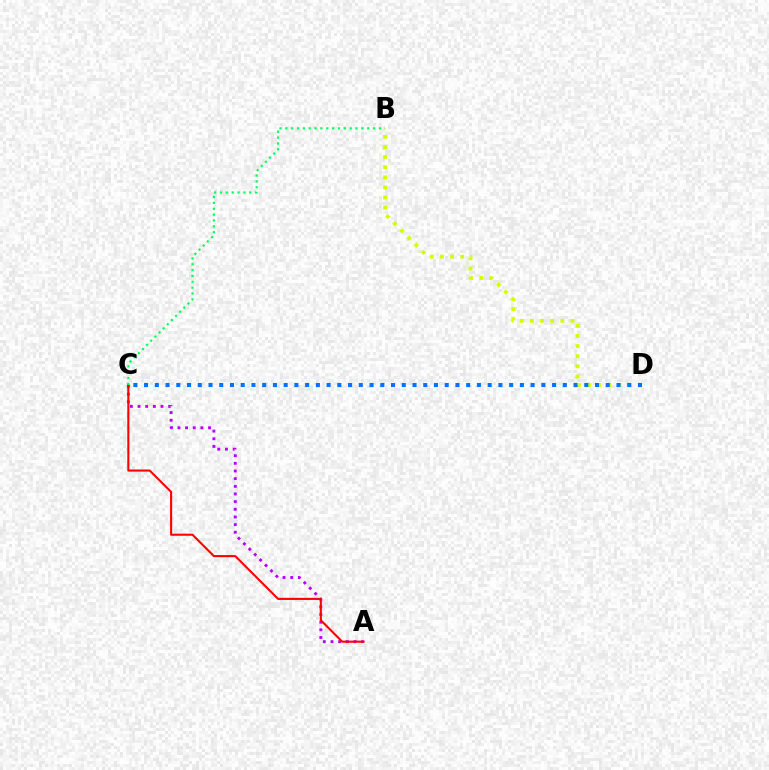{('A', 'C'): [{'color': '#b900ff', 'line_style': 'dotted', 'thickness': 2.08}, {'color': '#ff0000', 'line_style': 'solid', 'thickness': 1.51}], ('B', 'D'): [{'color': '#d1ff00', 'line_style': 'dotted', 'thickness': 2.75}], ('B', 'C'): [{'color': '#00ff5c', 'line_style': 'dotted', 'thickness': 1.59}], ('C', 'D'): [{'color': '#0074ff', 'line_style': 'dotted', 'thickness': 2.92}]}